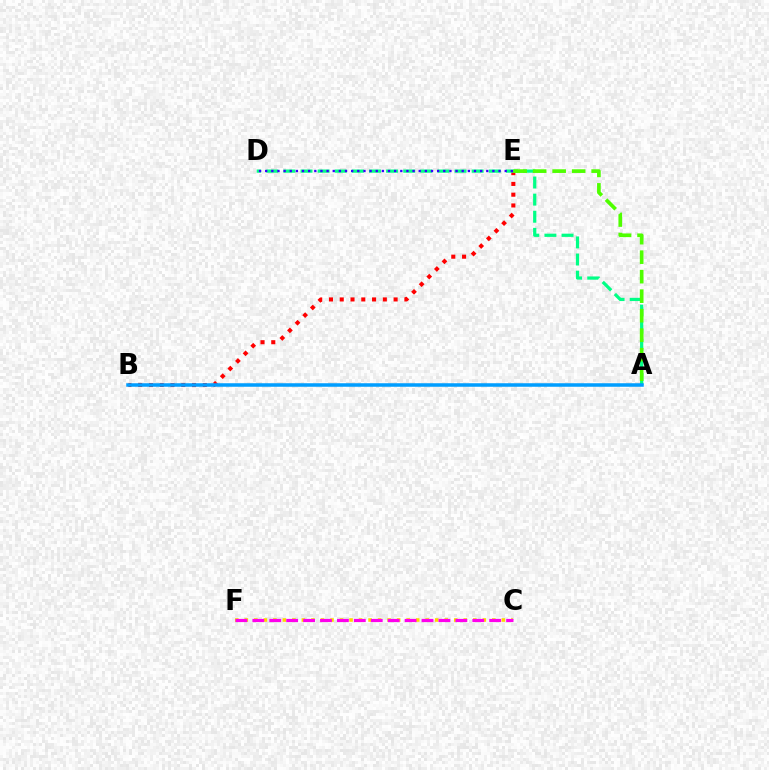{('B', 'E'): [{'color': '#ff0000', 'line_style': 'dotted', 'thickness': 2.93}], ('C', 'F'): [{'color': '#ffd500', 'line_style': 'dotted', 'thickness': 2.59}, {'color': '#ff00ed', 'line_style': 'dashed', 'thickness': 2.3}], ('A', 'D'): [{'color': '#00ff86', 'line_style': 'dashed', 'thickness': 2.32}], ('A', 'E'): [{'color': '#4fff00', 'line_style': 'dashed', 'thickness': 2.65}], ('A', 'B'): [{'color': '#009eff', 'line_style': 'solid', 'thickness': 2.53}], ('D', 'E'): [{'color': '#3700ff', 'line_style': 'dotted', 'thickness': 1.67}]}